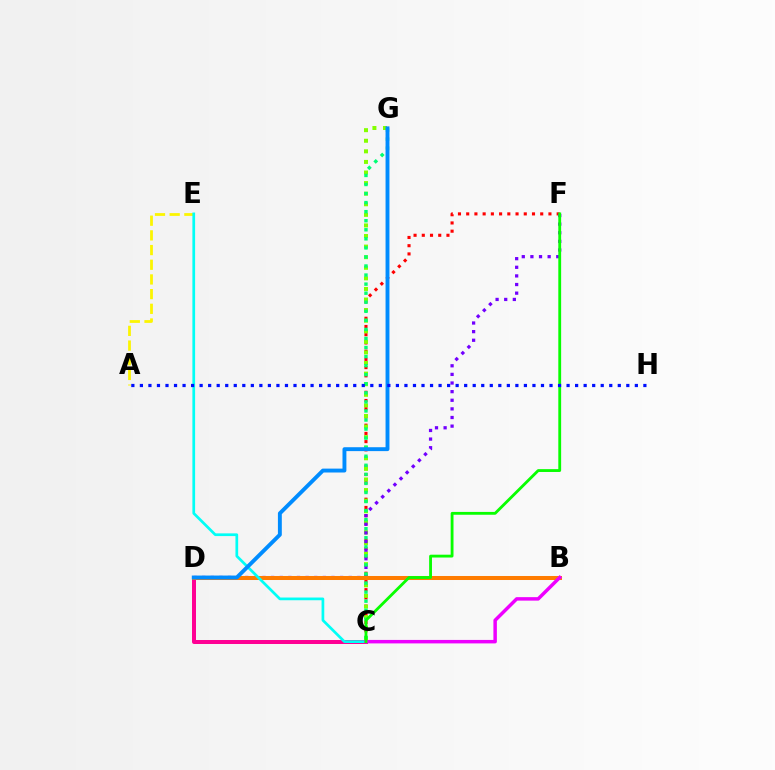{('C', 'F'): [{'color': '#ff0000', 'line_style': 'dotted', 'thickness': 2.23}, {'color': '#08ff00', 'line_style': 'solid', 'thickness': 2.04}], ('C', 'G'): [{'color': '#84ff00', 'line_style': 'dotted', 'thickness': 2.88}, {'color': '#00ff74', 'line_style': 'dotted', 'thickness': 2.46}], ('D', 'F'): [{'color': '#7200ff', 'line_style': 'dotted', 'thickness': 2.34}], ('A', 'E'): [{'color': '#fcf500', 'line_style': 'dashed', 'thickness': 2.0}], ('C', 'D'): [{'color': '#ff0094', 'line_style': 'solid', 'thickness': 2.87}], ('B', 'D'): [{'color': '#ff7c00', 'line_style': 'solid', 'thickness': 2.89}], ('C', 'E'): [{'color': '#00fff6', 'line_style': 'solid', 'thickness': 1.95}], ('B', 'C'): [{'color': '#ee00ff', 'line_style': 'solid', 'thickness': 2.5}], ('D', 'G'): [{'color': '#008cff', 'line_style': 'solid', 'thickness': 2.8}], ('A', 'H'): [{'color': '#0010ff', 'line_style': 'dotted', 'thickness': 2.32}]}